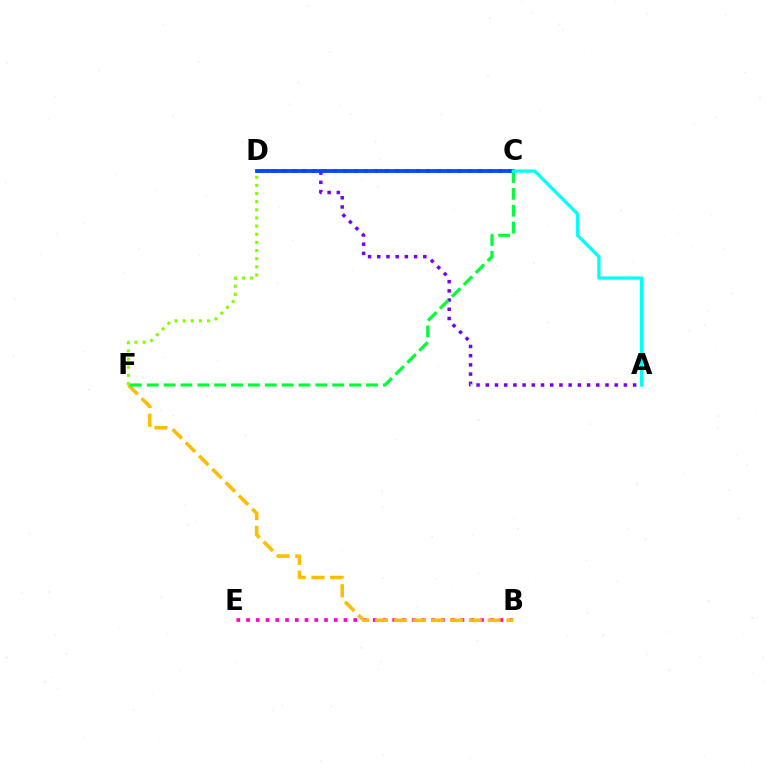{('B', 'E'): [{'color': '#ff00cf', 'line_style': 'dotted', 'thickness': 2.65}], ('B', 'F'): [{'color': '#ffbd00', 'line_style': 'dashed', 'thickness': 2.55}], ('C', 'D'): [{'color': '#ff0000', 'line_style': 'dotted', 'thickness': 2.81}, {'color': '#004bff', 'line_style': 'solid', 'thickness': 2.73}], ('A', 'D'): [{'color': '#7200ff', 'line_style': 'dotted', 'thickness': 2.5}], ('C', 'F'): [{'color': '#00ff39', 'line_style': 'dashed', 'thickness': 2.29}], ('D', 'F'): [{'color': '#84ff00', 'line_style': 'dotted', 'thickness': 2.21}], ('A', 'C'): [{'color': '#00fff6', 'line_style': 'solid', 'thickness': 2.35}]}